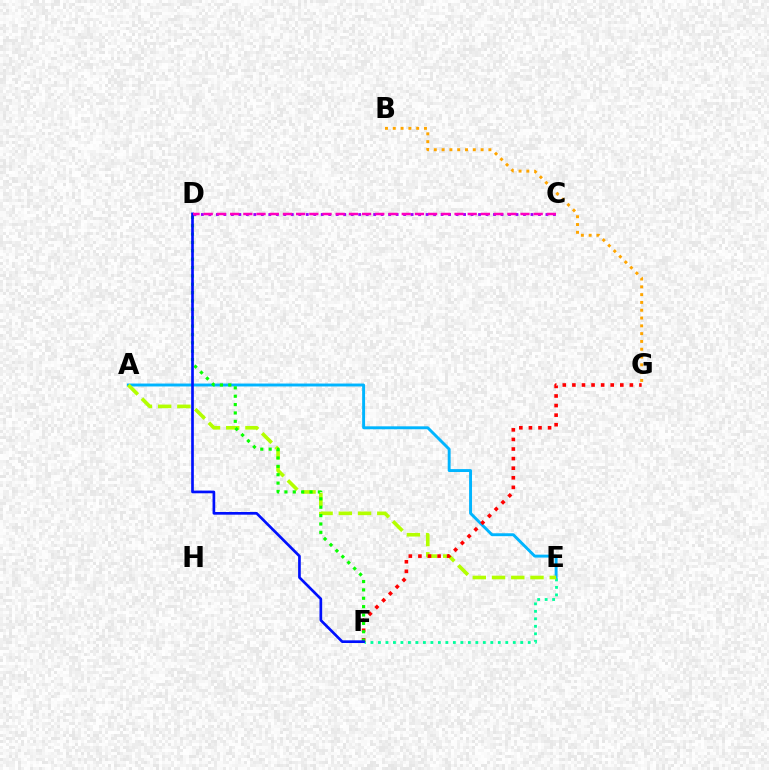{('A', 'E'): [{'color': '#00b5ff', 'line_style': 'solid', 'thickness': 2.1}, {'color': '#b3ff00', 'line_style': 'dashed', 'thickness': 2.61}], ('E', 'F'): [{'color': '#00ff9d', 'line_style': 'dotted', 'thickness': 2.03}], ('B', 'G'): [{'color': '#ffa500', 'line_style': 'dotted', 'thickness': 2.12}], ('F', 'G'): [{'color': '#ff0000', 'line_style': 'dotted', 'thickness': 2.6}], ('C', 'D'): [{'color': '#9b00ff', 'line_style': 'dotted', 'thickness': 2.04}, {'color': '#ff00bd', 'line_style': 'dashed', 'thickness': 1.79}], ('D', 'F'): [{'color': '#08ff00', 'line_style': 'dotted', 'thickness': 2.27}, {'color': '#0010ff', 'line_style': 'solid', 'thickness': 1.93}]}